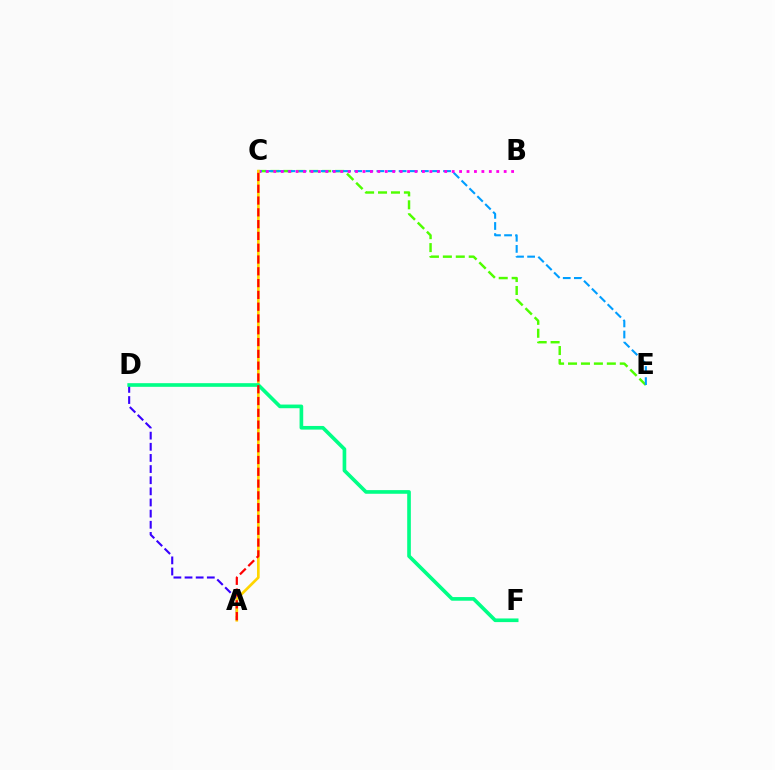{('A', 'D'): [{'color': '#3700ff', 'line_style': 'dashed', 'thickness': 1.51}], ('C', 'E'): [{'color': '#4fff00', 'line_style': 'dashed', 'thickness': 1.76}, {'color': '#009eff', 'line_style': 'dashed', 'thickness': 1.51}], ('B', 'C'): [{'color': '#ff00ed', 'line_style': 'dotted', 'thickness': 2.02}], ('A', 'C'): [{'color': '#ffd500', 'line_style': 'solid', 'thickness': 1.93}, {'color': '#ff0000', 'line_style': 'dashed', 'thickness': 1.6}], ('D', 'F'): [{'color': '#00ff86', 'line_style': 'solid', 'thickness': 2.63}]}